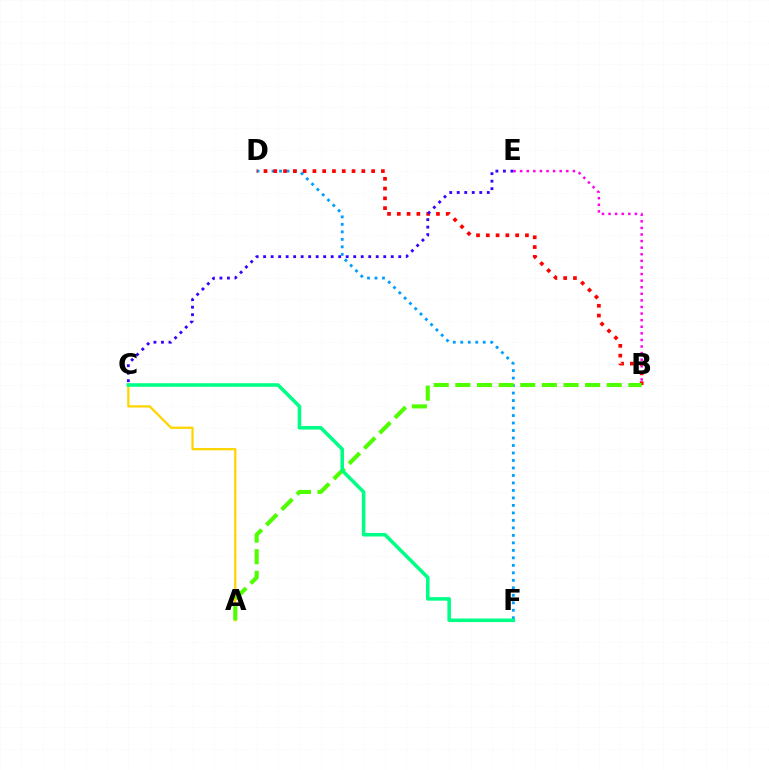{('D', 'F'): [{'color': '#009eff', 'line_style': 'dotted', 'thickness': 2.04}], ('B', 'E'): [{'color': '#ff00ed', 'line_style': 'dotted', 'thickness': 1.79}], ('B', 'D'): [{'color': '#ff0000', 'line_style': 'dotted', 'thickness': 2.66}], ('A', 'C'): [{'color': '#ffd500', 'line_style': 'solid', 'thickness': 1.64}], ('C', 'E'): [{'color': '#3700ff', 'line_style': 'dotted', 'thickness': 2.04}], ('A', 'B'): [{'color': '#4fff00', 'line_style': 'dashed', 'thickness': 2.94}], ('C', 'F'): [{'color': '#00ff86', 'line_style': 'solid', 'thickness': 2.56}]}